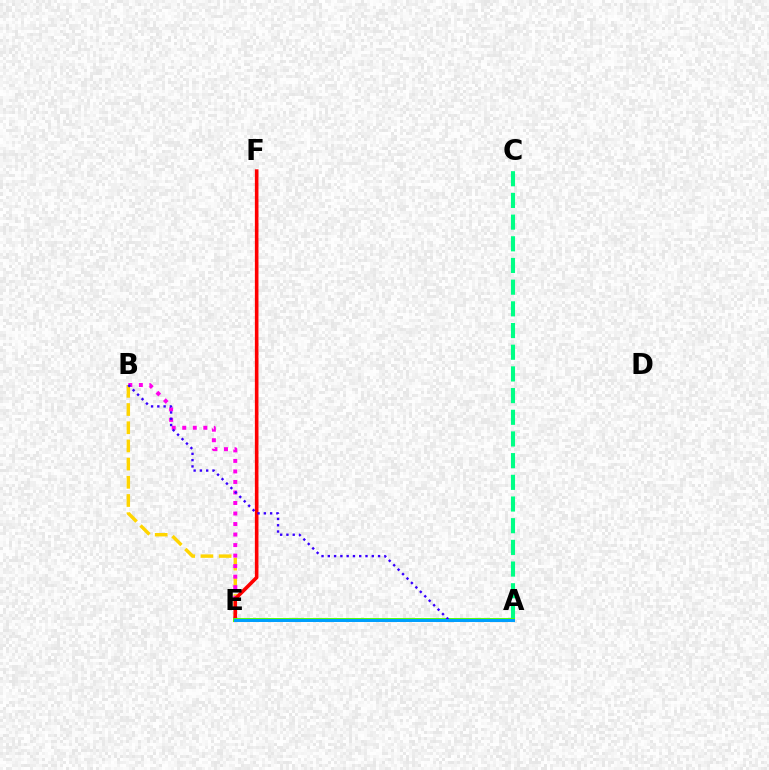{('B', 'E'): [{'color': '#ffd500', 'line_style': 'dashed', 'thickness': 2.47}, {'color': '#ff00ed', 'line_style': 'dotted', 'thickness': 2.86}], ('A', 'C'): [{'color': '#00ff86', 'line_style': 'dashed', 'thickness': 2.95}], ('E', 'F'): [{'color': '#ff0000', 'line_style': 'solid', 'thickness': 2.59}], ('A', 'E'): [{'color': '#4fff00', 'line_style': 'solid', 'thickness': 2.81}, {'color': '#009eff', 'line_style': 'solid', 'thickness': 2.14}], ('A', 'B'): [{'color': '#3700ff', 'line_style': 'dotted', 'thickness': 1.71}]}